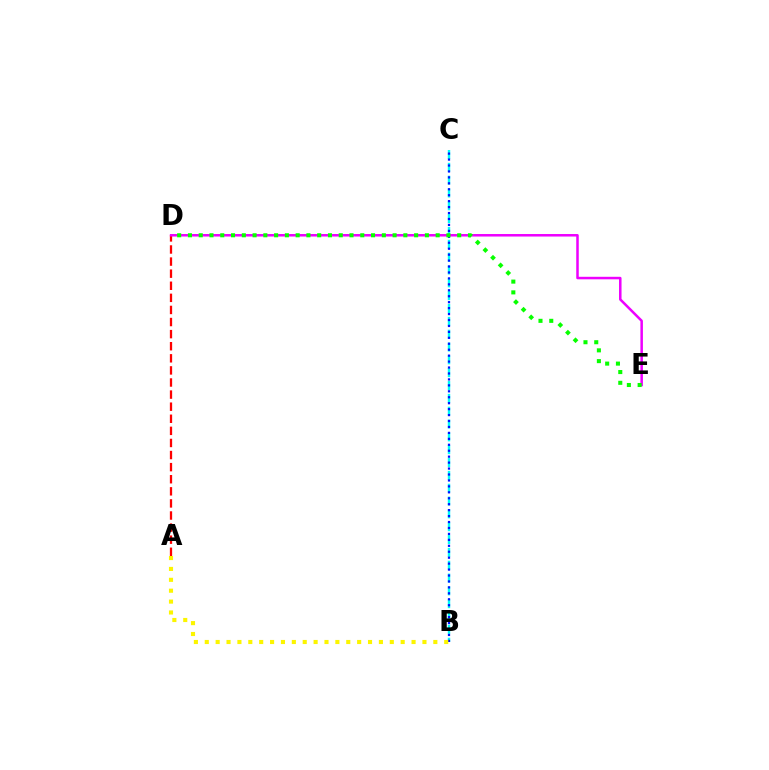{('B', 'C'): [{'color': '#00fff6', 'line_style': 'dashed', 'thickness': 1.74}, {'color': '#0010ff', 'line_style': 'dotted', 'thickness': 1.61}], ('A', 'D'): [{'color': '#ff0000', 'line_style': 'dashed', 'thickness': 1.64}], ('A', 'B'): [{'color': '#fcf500', 'line_style': 'dotted', 'thickness': 2.96}], ('D', 'E'): [{'color': '#ee00ff', 'line_style': 'solid', 'thickness': 1.81}, {'color': '#08ff00', 'line_style': 'dotted', 'thickness': 2.93}]}